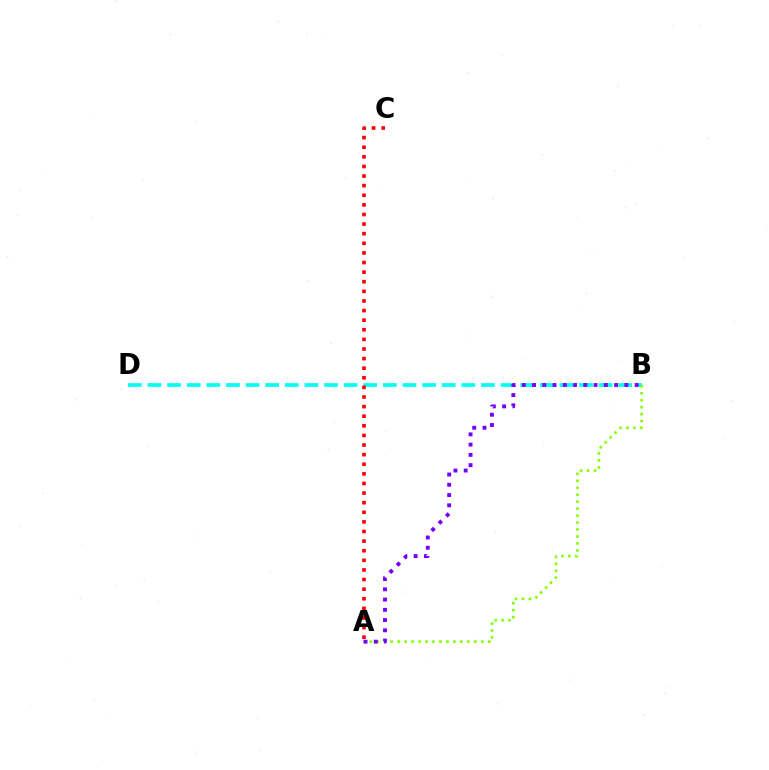{('B', 'D'): [{'color': '#00fff6', 'line_style': 'dashed', 'thickness': 2.66}], ('A', 'B'): [{'color': '#84ff00', 'line_style': 'dotted', 'thickness': 1.89}, {'color': '#7200ff', 'line_style': 'dotted', 'thickness': 2.79}], ('A', 'C'): [{'color': '#ff0000', 'line_style': 'dotted', 'thickness': 2.61}]}